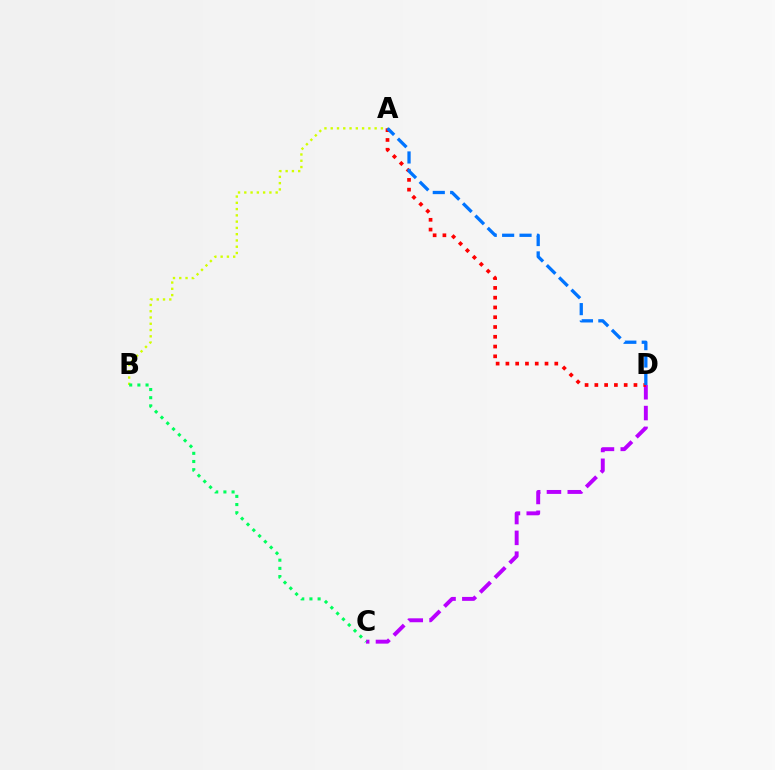{('C', 'D'): [{'color': '#b900ff', 'line_style': 'dashed', 'thickness': 2.83}], ('A', 'B'): [{'color': '#d1ff00', 'line_style': 'dotted', 'thickness': 1.7}], ('A', 'D'): [{'color': '#ff0000', 'line_style': 'dotted', 'thickness': 2.66}, {'color': '#0074ff', 'line_style': 'dashed', 'thickness': 2.36}], ('B', 'C'): [{'color': '#00ff5c', 'line_style': 'dotted', 'thickness': 2.22}]}